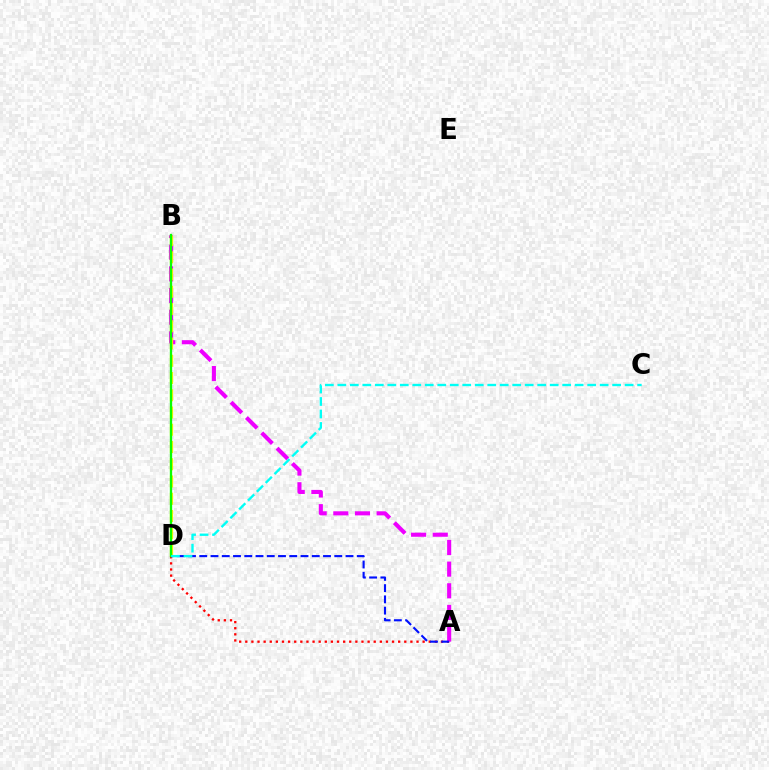{('A', 'D'): [{'color': '#ff0000', 'line_style': 'dotted', 'thickness': 1.66}, {'color': '#0010ff', 'line_style': 'dashed', 'thickness': 1.53}], ('A', 'B'): [{'color': '#ee00ff', 'line_style': 'dashed', 'thickness': 2.94}], ('B', 'D'): [{'color': '#fcf500', 'line_style': 'dashed', 'thickness': 2.34}, {'color': '#08ff00', 'line_style': 'solid', 'thickness': 1.67}], ('C', 'D'): [{'color': '#00fff6', 'line_style': 'dashed', 'thickness': 1.7}]}